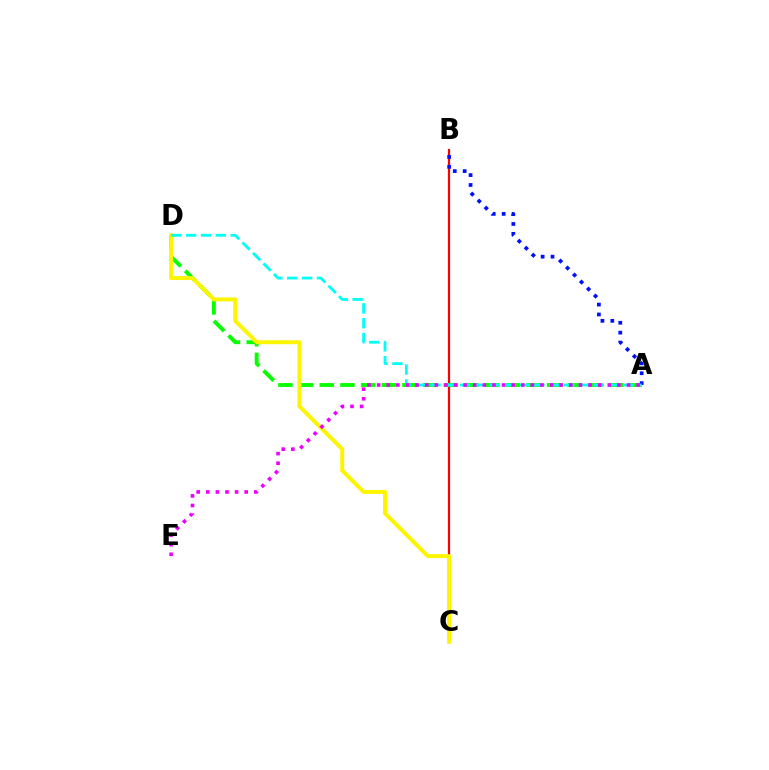{('B', 'C'): [{'color': '#ff0000', 'line_style': 'solid', 'thickness': 1.59}], ('A', 'D'): [{'color': '#08ff00', 'line_style': 'dashed', 'thickness': 2.81}, {'color': '#00fff6', 'line_style': 'dashed', 'thickness': 2.02}], ('A', 'B'): [{'color': '#0010ff', 'line_style': 'dotted', 'thickness': 2.69}], ('C', 'D'): [{'color': '#fcf500', 'line_style': 'solid', 'thickness': 2.84}], ('A', 'E'): [{'color': '#ee00ff', 'line_style': 'dotted', 'thickness': 2.61}]}